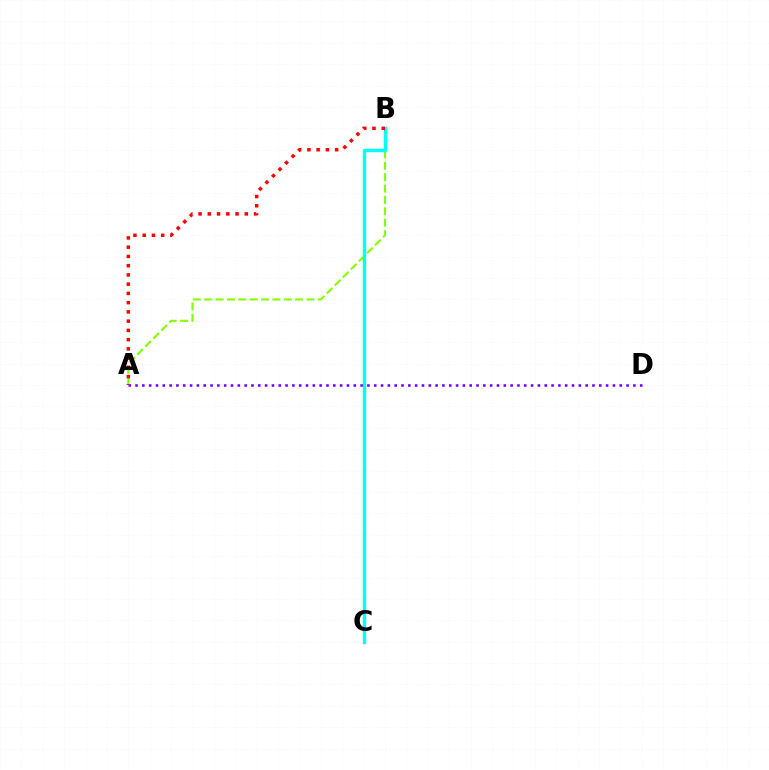{('A', 'B'): [{'color': '#84ff00', 'line_style': 'dashed', 'thickness': 1.54}, {'color': '#ff0000', 'line_style': 'dotted', 'thickness': 2.51}], ('B', 'C'): [{'color': '#00fff6', 'line_style': 'solid', 'thickness': 2.43}], ('A', 'D'): [{'color': '#7200ff', 'line_style': 'dotted', 'thickness': 1.85}]}